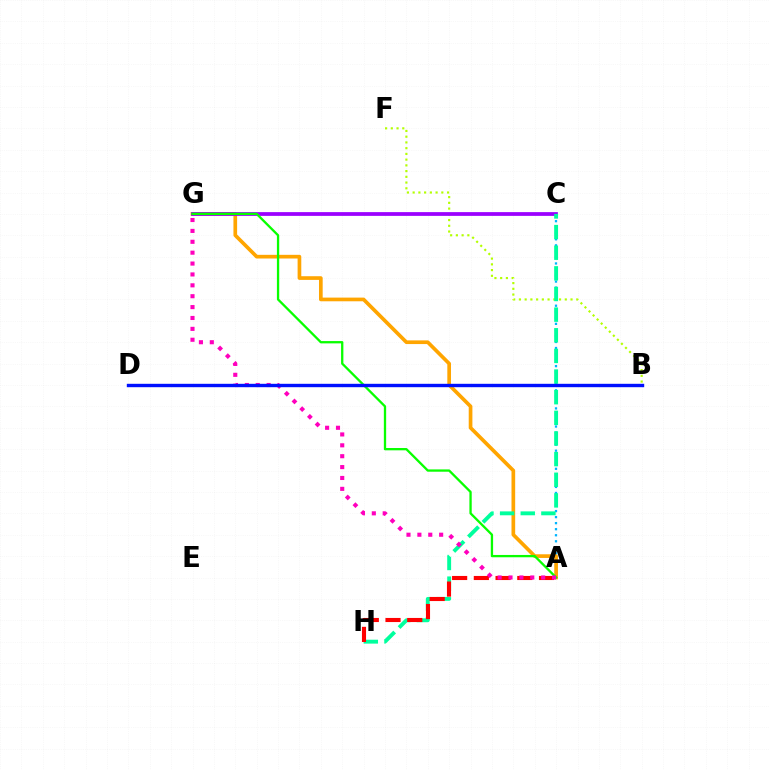{('A', 'C'): [{'color': '#00b5ff', 'line_style': 'dotted', 'thickness': 1.64}], ('A', 'G'): [{'color': '#ffa500', 'line_style': 'solid', 'thickness': 2.65}, {'color': '#08ff00', 'line_style': 'solid', 'thickness': 1.66}, {'color': '#ff00bd', 'line_style': 'dotted', 'thickness': 2.96}], ('B', 'F'): [{'color': '#b3ff00', 'line_style': 'dotted', 'thickness': 1.56}], ('C', 'G'): [{'color': '#9b00ff', 'line_style': 'solid', 'thickness': 2.71}], ('C', 'H'): [{'color': '#00ff9d', 'line_style': 'dashed', 'thickness': 2.8}], ('A', 'H'): [{'color': '#ff0000', 'line_style': 'dashed', 'thickness': 2.95}], ('B', 'D'): [{'color': '#0010ff', 'line_style': 'solid', 'thickness': 2.44}]}